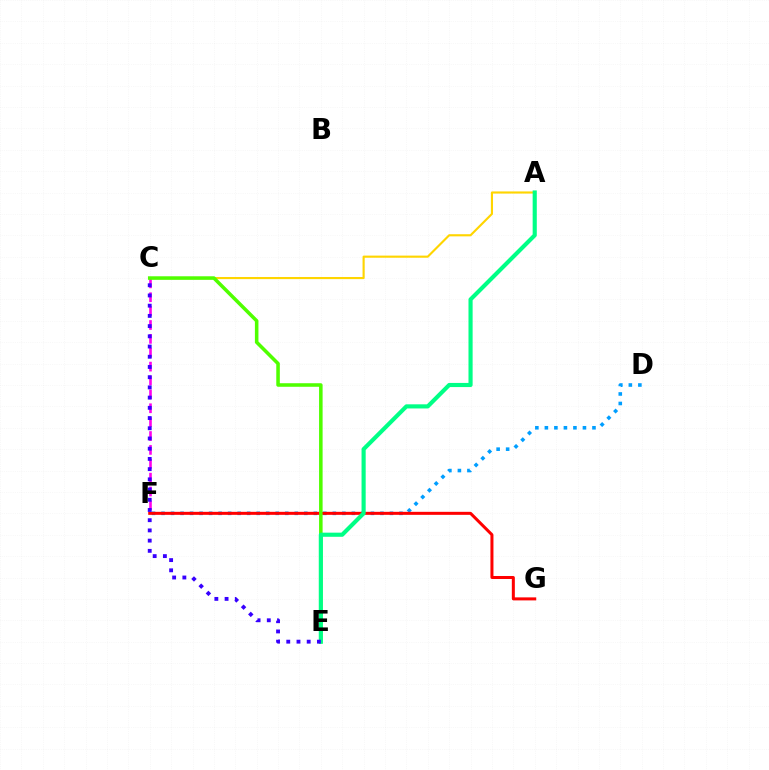{('A', 'C'): [{'color': '#ffd500', 'line_style': 'solid', 'thickness': 1.53}], ('C', 'F'): [{'color': '#ff00ed', 'line_style': 'dashed', 'thickness': 1.89}], ('D', 'F'): [{'color': '#009eff', 'line_style': 'dotted', 'thickness': 2.59}], ('F', 'G'): [{'color': '#ff0000', 'line_style': 'solid', 'thickness': 2.17}], ('C', 'E'): [{'color': '#4fff00', 'line_style': 'solid', 'thickness': 2.55}, {'color': '#3700ff', 'line_style': 'dotted', 'thickness': 2.78}], ('A', 'E'): [{'color': '#00ff86', 'line_style': 'solid', 'thickness': 2.98}]}